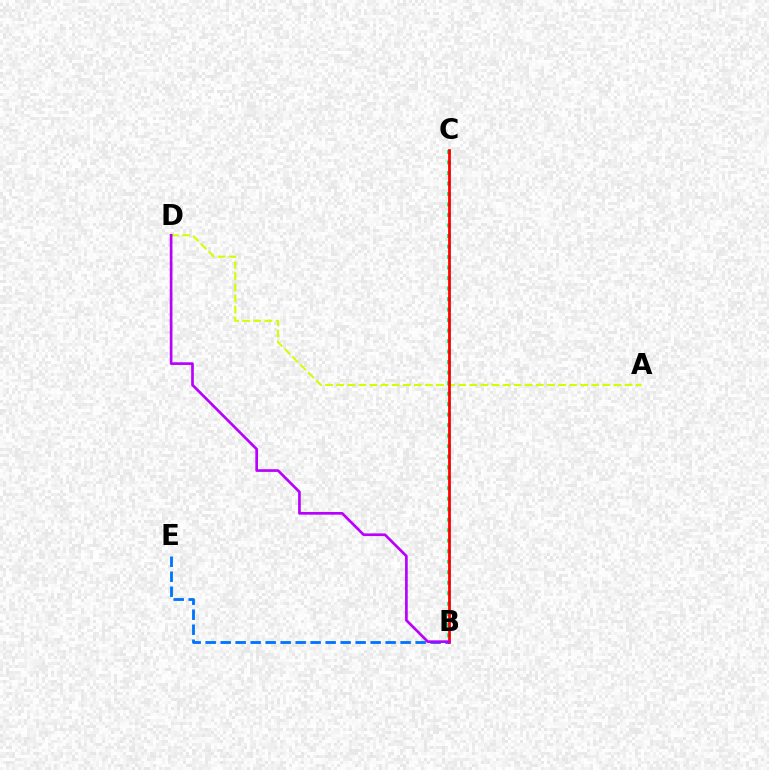{('A', 'D'): [{'color': '#d1ff00', 'line_style': 'dashed', 'thickness': 1.51}], ('B', 'C'): [{'color': '#00ff5c', 'line_style': 'dotted', 'thickness': 2.85}, {'color': '#ff0000', 'line_style': 'solid', 'thickness': 1.97}], ('B', 'E'): [{'color': '#0074ff', 'line_style': 'dashed', 'thickness': 2.04}], ('B', 'D'): [{'color': '#b900ff', 'line_style': 'solid', 'thickness': 1.93}]}